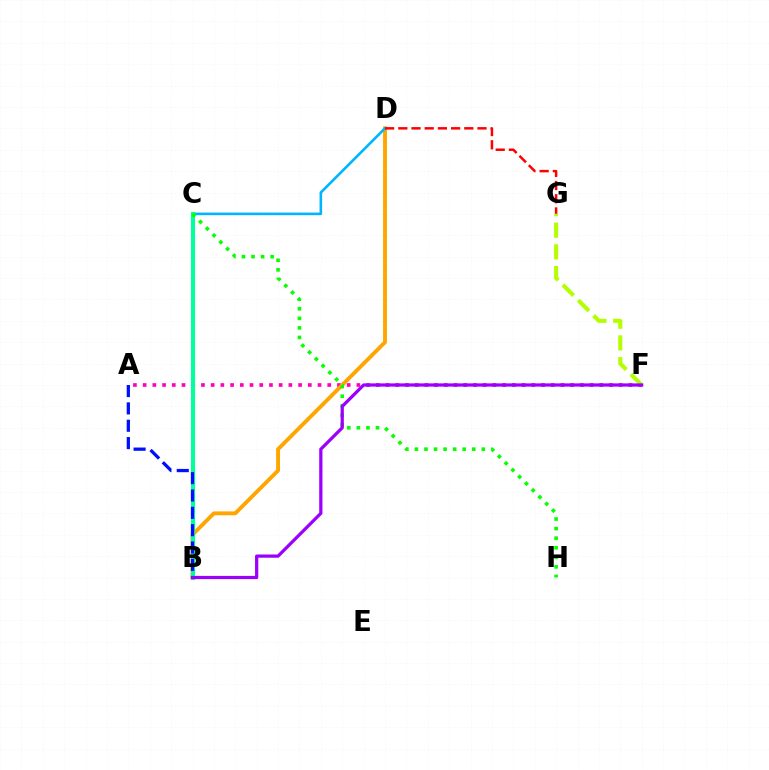{('A', 'F'): [{'color': '#ff00bd', 'line_style': 'dotted', 'thickness': 2.64}], ('B', 'D'): [{'color': '#ffa500', 'line_style': 'solid', 'thickness': 2.79}], ('C', 'D'): [{'color': '#00b5ff', 'line_style': 'solid', 'thickness': 1.88}], ('B', 'C'): [{'color': '#00ff9d', 'line_style': 'solid', 'thickness': 2.94}], ('C', 'H'): [{'color': '#08ff00', 'line_style': 'dotted', 'thickness': 2.6}], ('A', 'B'): [{'color': '#0010ff', 'line_style': 'dashed', 'thickness': 2.36}], ('D', 'G'): [{'color': '#ff0000', 'line_style': 'dashed', 'thickness': 1.79}], ('F', 'G'): [{'color': '#b3ff00', 'line_style': 'dashed', 'thickness': 2.95}], ('B', 'F'): [{'color': '#9b00ff', 'line_style': 'solid', 'thickness': 2.33}]}